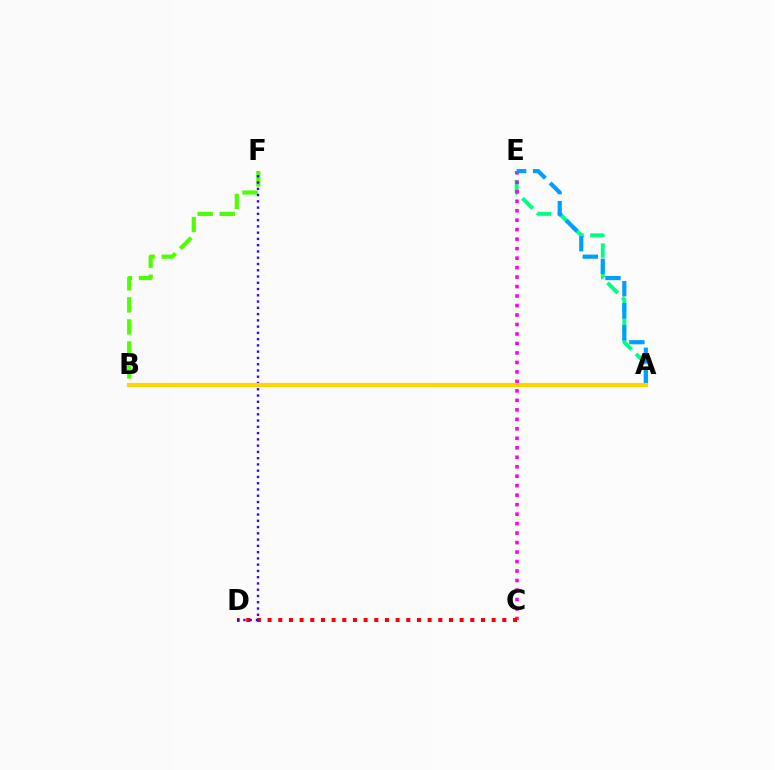{('B', 'F'): [{'color': '#4fff00', 'line_style': 'dashed', 'thickness': 3.0}], ('A', 'E'): [{'color': '#00ff86', 'line_style': 'dashed', 'thickness': 2.82}, {'color': '#009eff', 'line_style': 'dashed', 'thickness': 2.99}], ('C', 'E'): [{'color': '#ff00ed', 'line_style': 'dotted', 'thickness': 2.58}], ('C', 'D'): [{'color': '#ff0000', 'line_style': 'dotted', 'thickness': 2.9}], ('D', 'F'): [{'color': '#3700ff', 'line_style': 'dotted', 'thickness': 1.7}], ('A', 'B'): [{'color': '#ffd500', 'line_style': 'solid', 'thickness': 2.99}]}